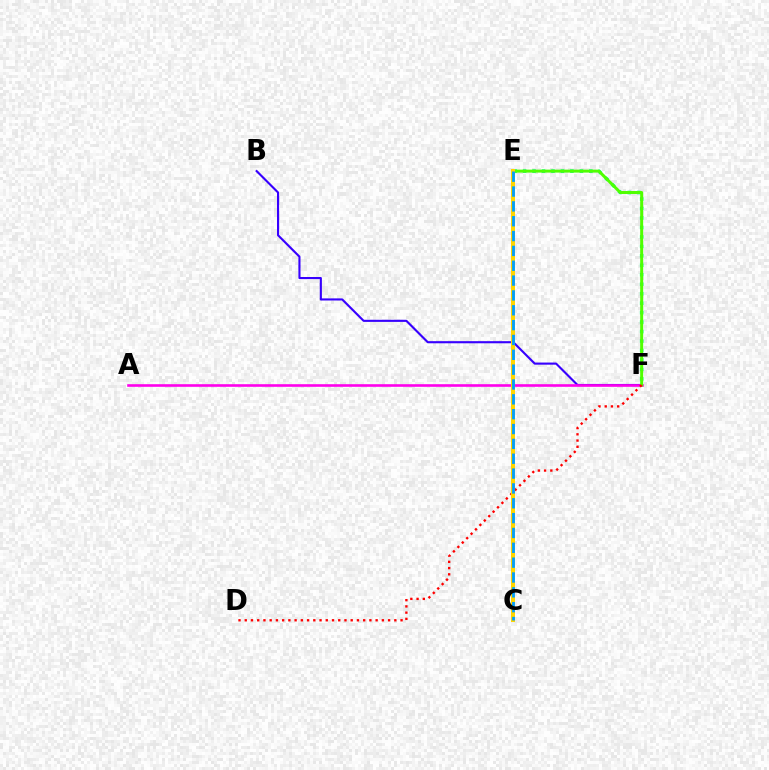{('E', 'F'): [{'color': '#00ff86', 'line_style': 'dotted', 'thickness': 2.57}, {'color': '#4fff00', 'line_style': 'solid', 'thickness': 2.14}], ('B', 'F'): [{'color': '#3700ff', 'line_style': 'solid', 'thickness': 1.53}], ('A', 'F'): [{'color': '#ff00ed', 'line_style': 'solid', 'thickness': 1.88}], ('D', 'F'): [{'color': '#ff0000', 'line_style': 'dotted', 'thickness': 1.69}], ('C', 'E'): [{'color': '#ffd500', 'line_style': 'solid', 'thickness': 2.87}, {'color': '#009eff', 'line_style': 'dashed', 'thickness': 2.02}]}